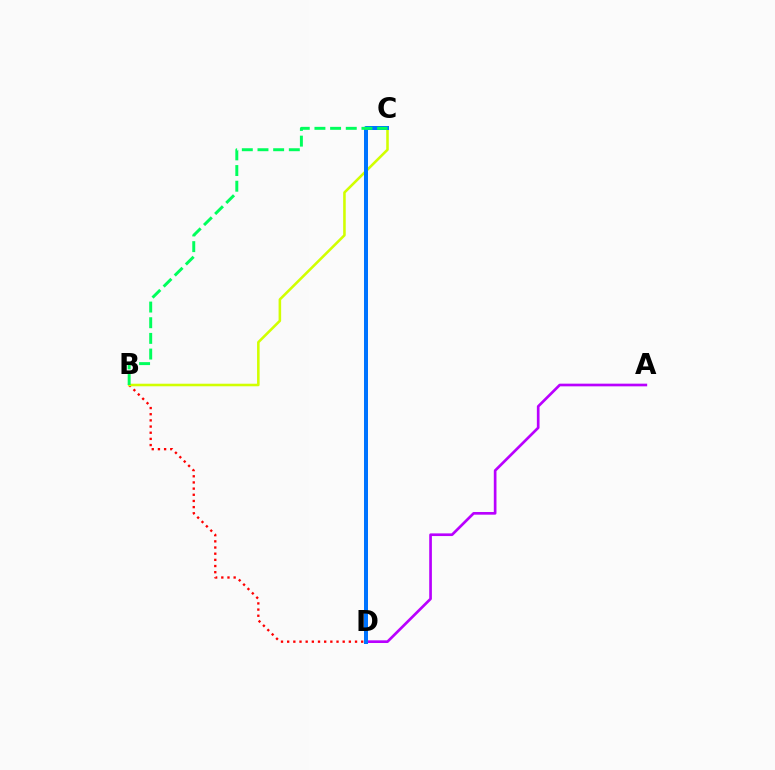{('A', 'D'): [{'color': '#b900ff', 'line_style': 'solid', 'thickness': 1.93}], ('B', 'D'): [{'color': '#ff0000', 'line_style': 'dotted', 'thickness': 1.68}], ('B', 'C'): [{'color': '#d1ff00', 'line_style': 'solid', 'thickness': 1.85}, {'color': '#00ff5c', 'line_style': 'dashed', 'thickness': 2.13}], ('C', 'D'): [{'color': '#0074ff', 'line_style': 'solid', 'thickness': 2.87}]}